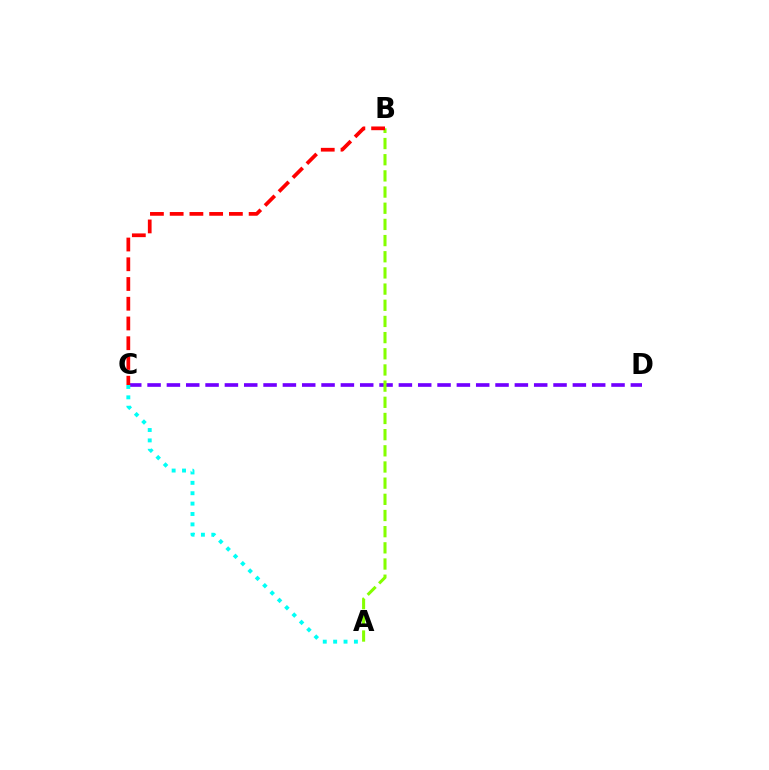{('C', 'D'): [{'color': '#7200ff', 'line_style': 'dashed', 'thickness': 2.63}], ('A', 'B'): [{'color': '#84ff00', 'line_style': 'dashed', 'thickness': 2.2}], ('B', 'C'): [{'color': '#ff0000', 'line_style': 'dashed', 'thickness': 2.68}], ('A', 'C'): [{'color': '#00fff6', 'line_style': 'dotted', 'thickness': 2.82}]}